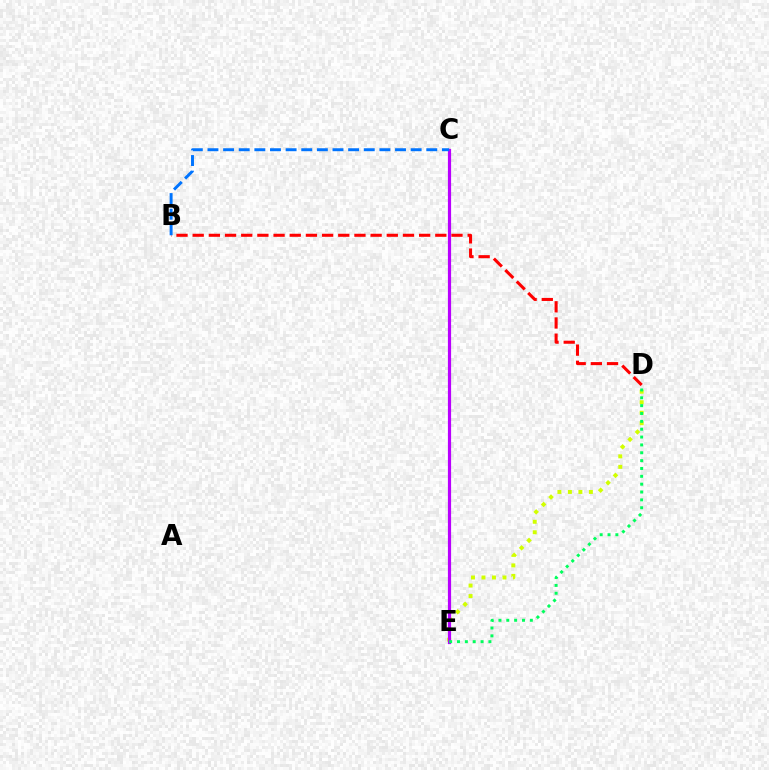{('D', 'E'): [{'color': '#d1ff00', 'line_style': 'dotted', 'thickness': 2.85}, {'color': '#00ff5c', 'line_style': 'dotted', 'thickness': 2.13}], ('C', 'E'): [{'color': '#b900ff', 'line_style': 'solid', 'thickness': 2.3}], ('B', 'D'): [{'color': '#ff0000', 'line_style': 'dashed', 'thickness': 2.2}], ('B', 'C'): [{'color': '#0074ff', 'line_style': 'dashed', 'thickness': 2.12}]}